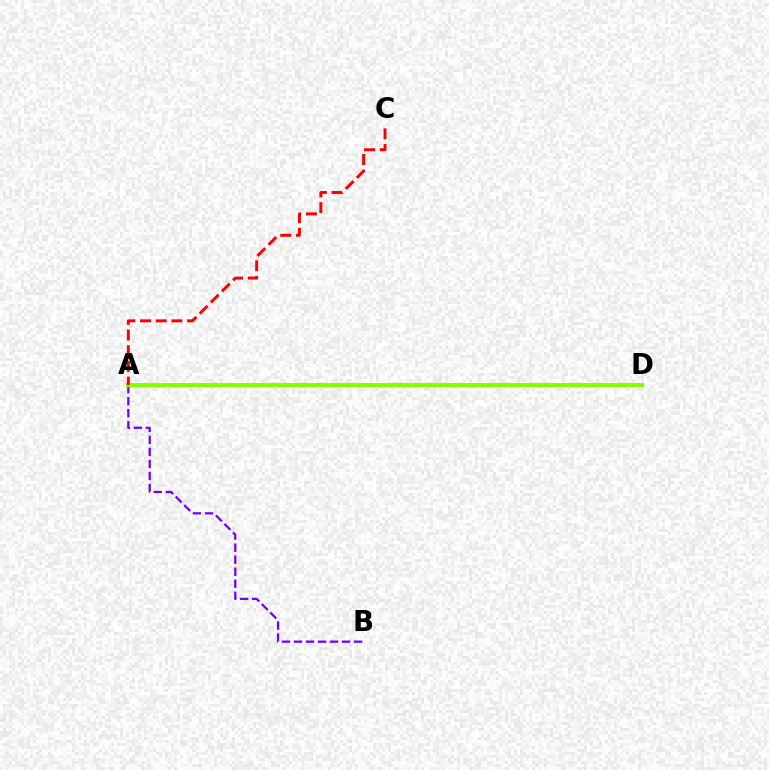{('A', 'B'): [{'color': '#7200ff', 'line_style': 'dashed', 'thickness': 1.63}], ('A', 'D'): [{'color': '#00fff6', 'line_style': 'solid', 'thickness': 2.86}, {'color': '#84ff00', 'line_style': 'solid', 'thickness': 2.87}], ('A', 'C'): [{'color': '#ff0000', 'line_style': 'dashed', 'thickness': 2.13}]}